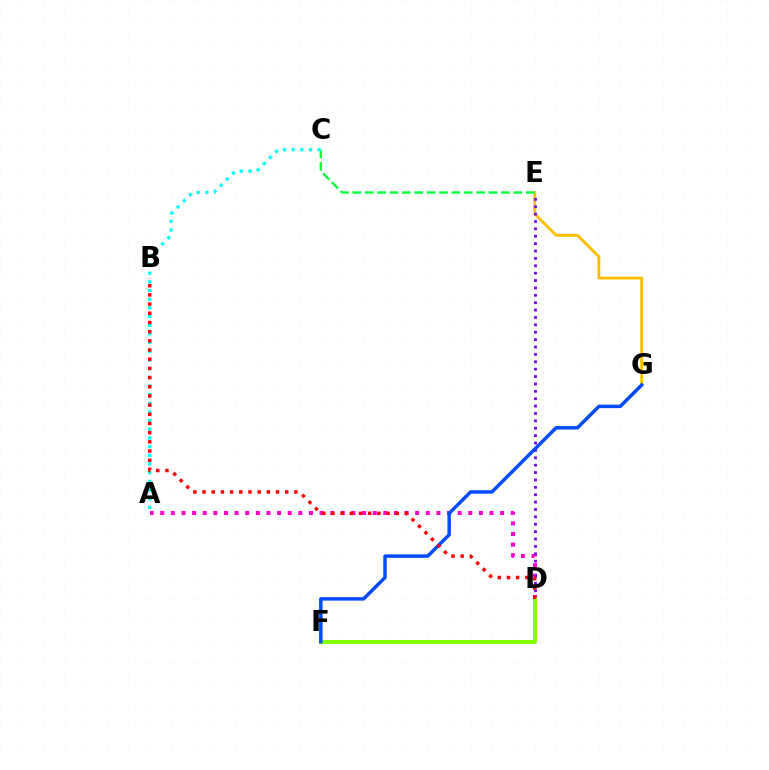{('E', 'G'): [{'color': '#ffbd00', 'line_style': 'solid', 'thickness': 2.04}], ('A', 'D'): [{'color': '#ff00cf', 'line_style': 'dotted', 'thickness': 2.89}], ('D', 'E'): [{'color': '#7200ff', 'line_style': 'dotted', 'thickness': 2.01}], ('C', 'E'): [{'color': '#00ff39', 'line_style': 'dashed', 'thickness': 1.68}], ('D', 'F'): [{'color': '#84ff00', 'line_style': 'solid', 'thickness': 2.91}], ('A', 'C'): [{'color': '#00fff6', 'line_style': 'dotted', 'thickness': 2.36}], ('F', 'G'): [{'color': '#004bff', 'line_style': 'solid', 'thickness': 2.49}], ('B', 'D'): [{'color': '#ff0000', 'line_style': 'dotted', 'thickness': 2.5}]}